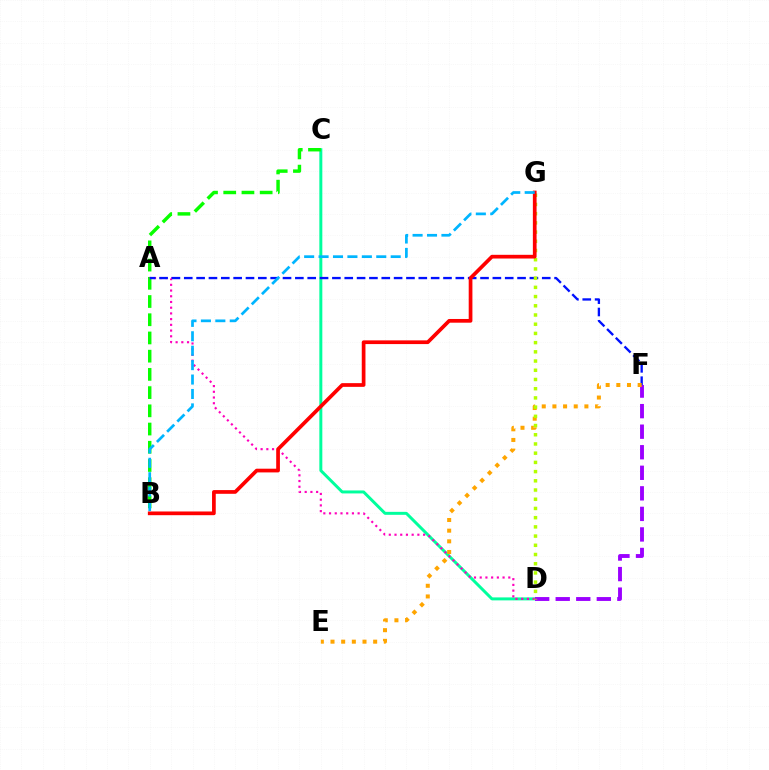{('C', 'D'): [{'color': '#00ff9d', 'line_style': 'solid', 'thickness': 2.14}], ('B', 'C'): [{'color': '#08ff00', 'line_style': 'dashed', 'thickness': 2.47}], ('A', 'D'): [{'color': '#ff00bd', 'line_style': 'dotted', 'thickness': 1.55}], ('A', 'F'): [{'color': '#0010ff', 'line_style': 'dashed', 'thickness': 1.68}], ('D', 'F'): [{'color': '#9b00ff', 'line_style': 'dashed', 'thickness': 2.79}], ('E', 'F'): [{'color': '#ffa500', 'line_style': 'dotted', 'thickness': 2.9}], ('D', 'G'): [{'color': '#b3ff00', 'line_style': 'dotted', 'thickness': 2.5}], ('B', 'G'): [{'color': '#ff0000', 'line_style': 'solid', 'thickness': 2.67}, {'color': '#00b5ff', 'line_style': 'dashed', 'thickness': 1.96}]}